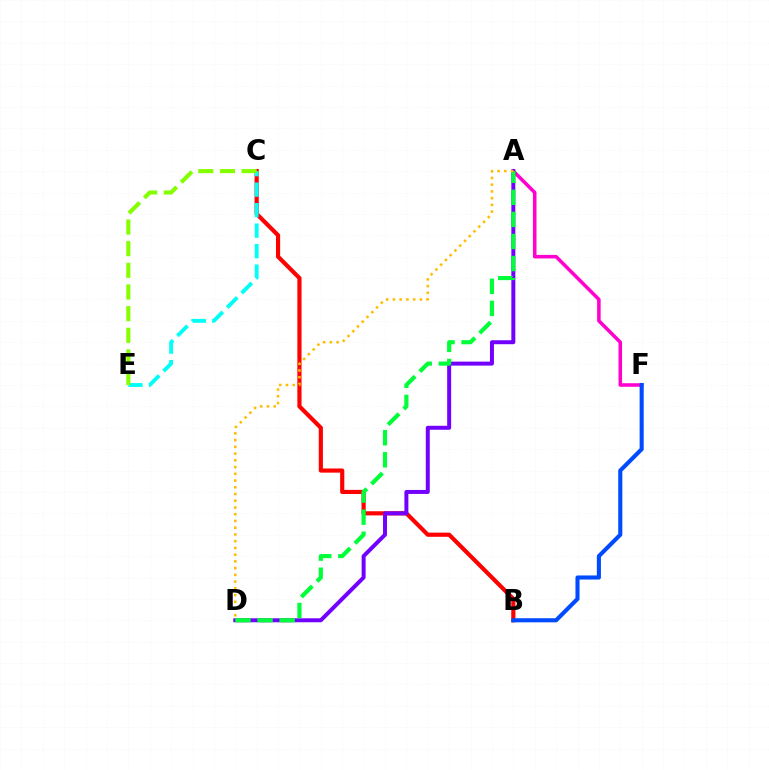{('A', 'F'): [{'color': '#ff00cf', 'line_style': 'solid', 'thickness': 2.55}], ('B', 'C'): [{'color': '#ff0000', 'line_style': 'solid', 'thickness': 2.99}], ('B', 'F'): [{'color': '#004bff', 'line_style': 'solid', 'thickness': 2.95}], ('A', 'D'): [{'color': '#7200ff', 'line_style': 'solid', 'thickness': 2.86}, {'color': '#00ff39', 'line_style': 'dashed', 'thickness': 3.0}, {'color': '#ffbd00', 'line_style': 'dotted', 'thickness': 1.83}], ('C', 'E'): [{'color': '#00fff6', 'line_style': 'dashed', 'thickness': 2.78}, {'color': '#84ff00', 'line_style': 'dashed', 'thickness': 2.94}]}